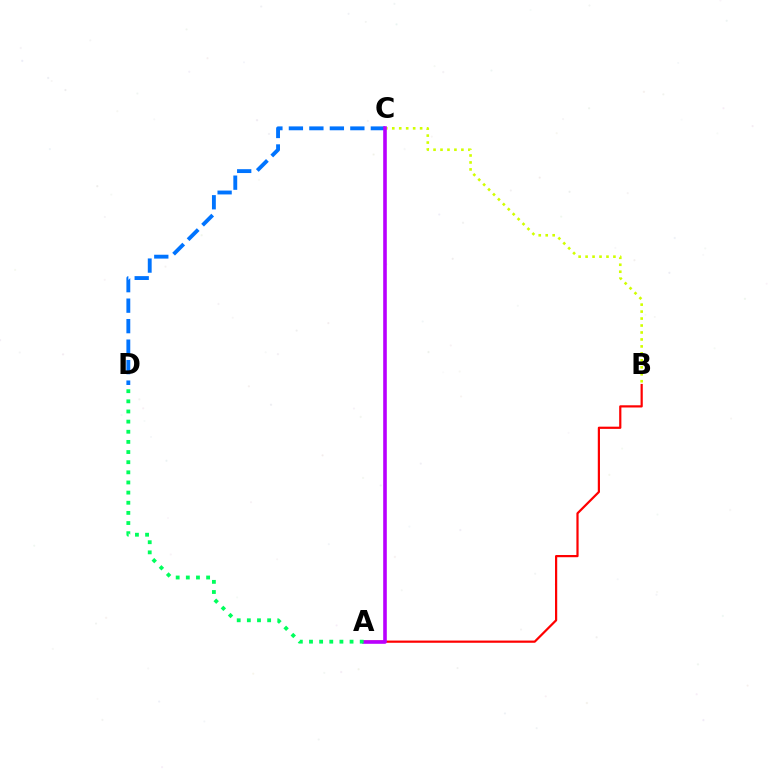{('A', 'B'): [{'color': '#ff0000', 'line_style': 'solid', 'thickness': 1.59}], ('B', 'C'): [{'color': '#d1ff00', 'line_style': 'dotted', 'thickness': 1.89}], ('C', 'D'): [{'color': '#0074ff', 'line_style': 'dashed', 'thickness': 2.78}], ('A', 'C'): [{'color': '#b900ff', 'line_style': 'solid', 'thickness': 2.6}], ('A', 'D'): [{'color': '#00ff5c', 'line_style': 'dotted', 'thickness': 2.76}]}